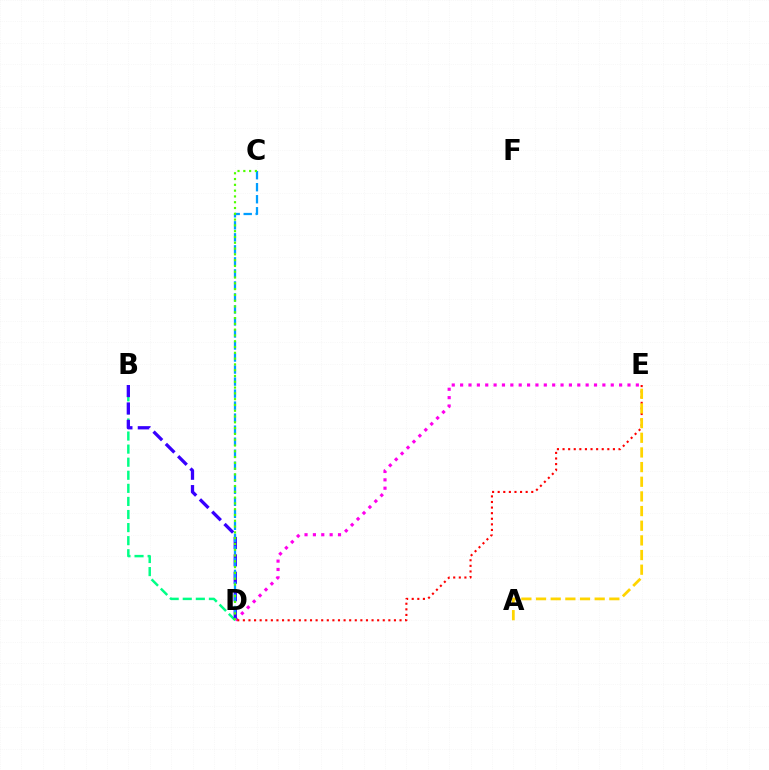{('D', 'E'): [{'color': '#ff00ed', 'line_style': 'dotted', 'thickness': 2.27}, {'color': '#ff0000', 'line_style': 'dotted', 'thickness': 1.52}], ('B', 'D'): [{'color': '#00ff86', 'line_style': 'dashed', 'thickness': 1.78}, {'color': '#3700ff', 'line_style': 'dashed', 'thickness': 2.36}], ('A', 'E'): [{'color': '#ffd500', 'line_style': 'dashed', 'thickness': 1.99}], ('C', 'D'): [{'color': '#009eff', 'line_style': 'dashed', 'thickness': 1.63}, {'color': '#4fff00', 'line_style': 'dotted', 'thickness': 1.57}]}